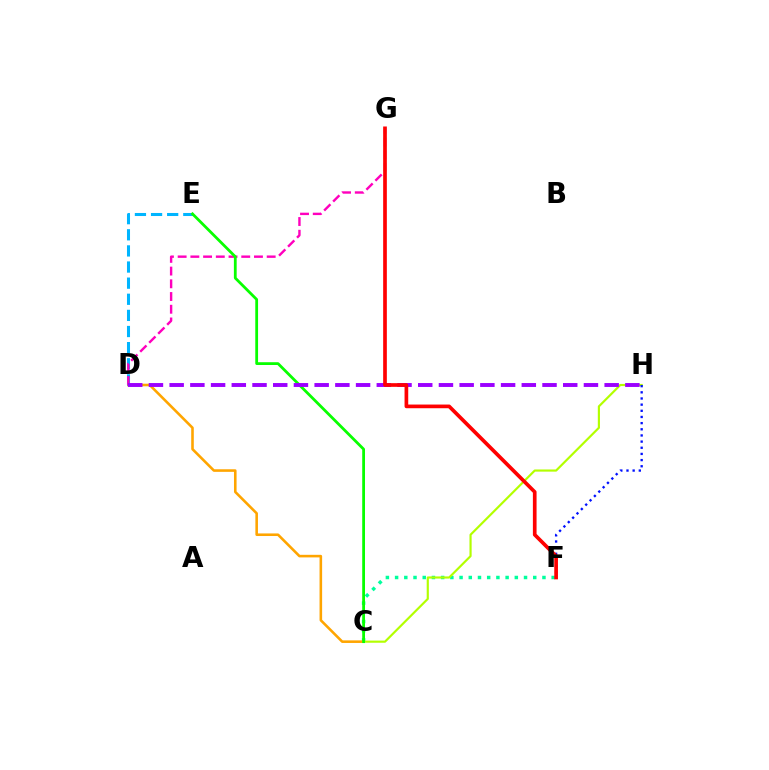{('C', 'F'): [{'color': '#00ff9d', 'line_style': 'dotted', 'thickness': 2.5}], ('C', 'D'): [{'color': '#ffa500', 'line_style': 'solid', 'thickness': 1.86}], ('D', 'E'): [{'color': '#00b5ff', 'line_style': 'dashed', 'thickness': 2.19}], ('C', 'H'): [{'color': '#b3ff00', 'line_style': 'solid', 'thickness': 1.56}], ('F', 'H'): [{'color': '#0010ff', 'line_style': 'dotted', 'thickness': 1.67}], ('D', 'G'): [{'color': '#ff00bd', 'line_style': 'dashed', 'thickness': 1.73}], ('C', 'E'): [{'color': '#08ff00', 'line_style': 'solid', 'thickness': 2.0}], ('D', 'H'): [{'color': '#9b00ff', 'line_style': 'dashed', 'thickness': 2.81}], ('F', 'G'): [{'color': '#ff0000', 'line_style': 'solid', 'thickness': 2.65}]}